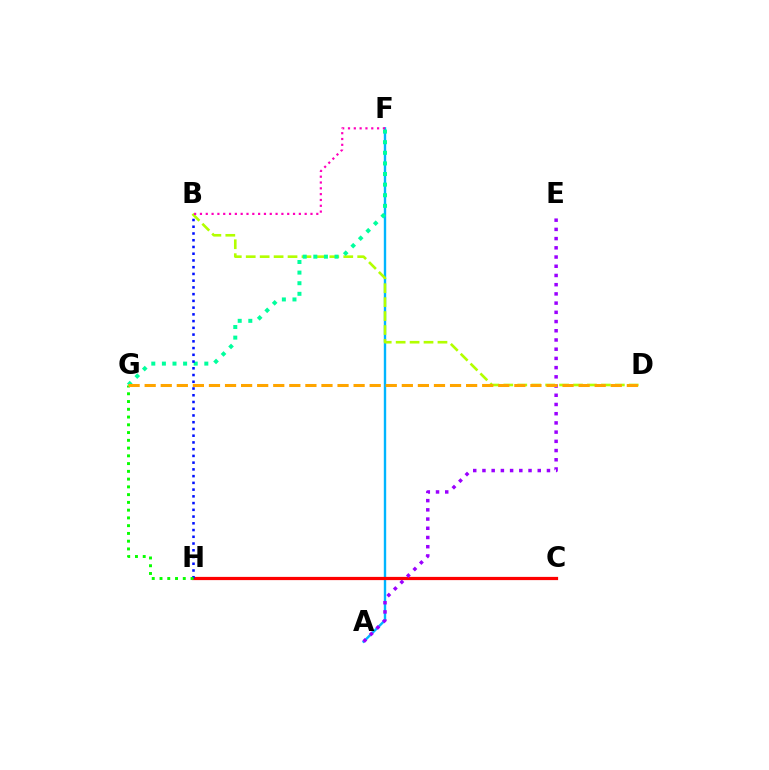{('A', 'F'): [{'color': '#00b5ff', 'line_style': 'solid', 'thickness': 1.72}], ('B', 'D'): [{'color': '#b3ff00', 'line_style': 'dashed', 'thickness': 1.89}], ('C', 'H'): [{'color': '#ff0000', 'line_style': 'solid', 'thickness': 2.32}], ('A', 'E'): [{'color': '#9b00ff', 'line_style': 'dotted', 'thickness': 2.5}], ('B', 'F'): [{'color': '#ff00bd', 'line_style': 'dotted', 'thickness': 1.58}], ('F', 'G'): [{'color': '#00ff9d', 'line_style': 'dotted', 'thickness': 2.88}], ('B', 'H'): [{'color': '#0010ff', 'line_style': 'dotted', 'thickness': 1.83}], ('G', 'H'): [{'color': '#08ff00', 'line_style': 'dotted', 'thickness': 2.11}], ('D', 'G'): [{'color': '#ffa500', 'line_style': 'dashed', 'thickness': 2.18}]}